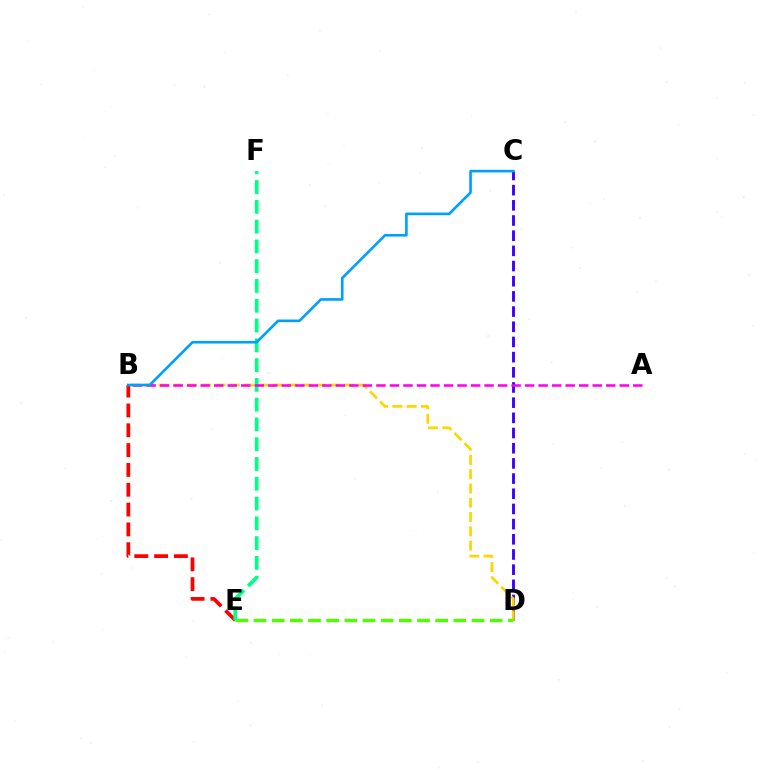{('B', 'E'): [{'color': '#ff0000', 'line_style': 'dashed', 'thickness': 2.69}], ('C', 'D'): [{'color': '#3700ff', 'line_style': 'dashed', 'thickness': 2.06}], ('B', 'D'): [{'color': '#ffd500', 'line_style': 'dashed', 'thickness': 1.94}], ('D', 'E'): [{'color': '#4fff00', 'line_style': 'dashed', 'thickness': 2.47}], ('E', 'F'): [{'color': '#00ff86', 'line_style': 'dashed', 'thickness': 2.69}], ('A', 'B'): [{'color': '#ff00ed', 'line_style': 'dashed', 'thickness': 1.84}], ('B', 'C'): [{'color': '#009eff', 'line_style': 'solid', 'thickness': 1.89}]}